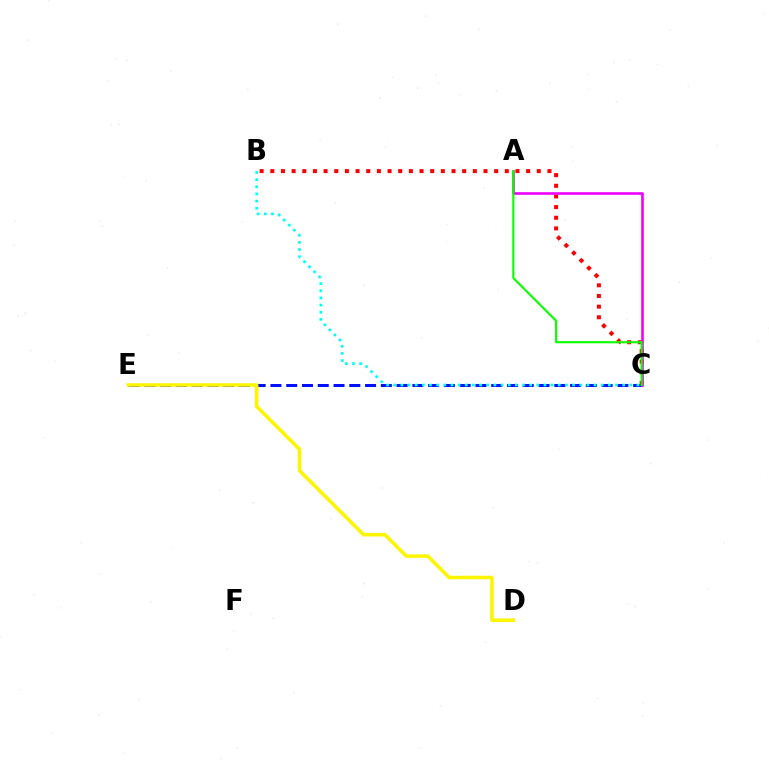{('C', 'E'): [{'color': '#0010ff', 'line_style': 'dashed', 'thickness': 2.14}], ('B', 'C'): [{'color': '#ff0000', 'line_style': 'dotted', 'thickness': 2.9}, {'color': '#00fff6', 'line_style': 'dotted', 'thickness': 1.94}], ('A', 'C'): [{'color': '#ee00ff', 'line_style': 'solid', 'thickness': 1.87}, {'color': '#08ff00', 'line_style': 'solid', 'thickness': 1.52}], ('D', 'E'): [{'color': '#fcf500', 'line_style': 'solid', 'thickness': 2.55}]}